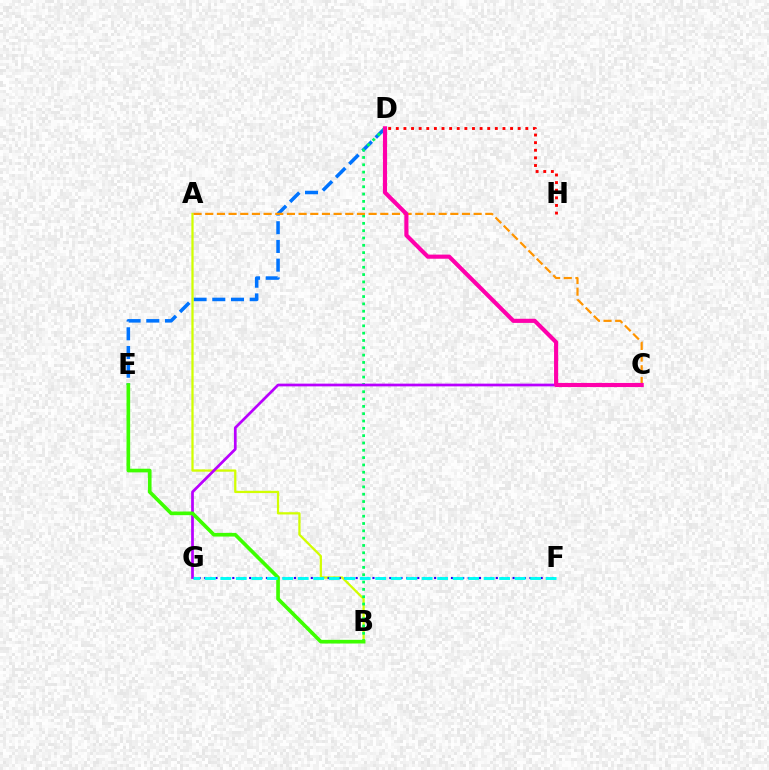{('D', 'E'): [{'color': '#0074ff', 'line_style': 'dashed', 'thickness': 2.54}], ('A', 'B'): [{'color': '#d1ff00', 'line_style': 'solid', 'thickness': 1.63}], ('B', 'D'): [{'color': '#00ff5c', 'line_style': 'dotted', 'thickness': 1.99}], ('F', 'G'): [{'color': '#2500ff', 'line_style': 'dotted', 'thickness': 1.52}, {'color': '#00fff6', 'line_style': 'dashed', 'thickness': 2.1}], ('C', 'G'): [{'color': '#b900ff', 'line_style': 'solid', 'thickness': 1.96}], ('B', 'E'): [{'color': '#3dff00', 'line_style': 'solid', 'thickness': 2.63}], ('D', 'H'): [{'color': '#ff0000', 'line_style': 'dotted', 'thickness': 2.07}], ('A', 'C'): [{'color': '#ff9400', 'line_style': 'dashed', 'thickness': 1.59}], ('C', 'D'): [{'color': '#ff00ac', 'line_style': 'solid', 'thickness': 2.97}]}